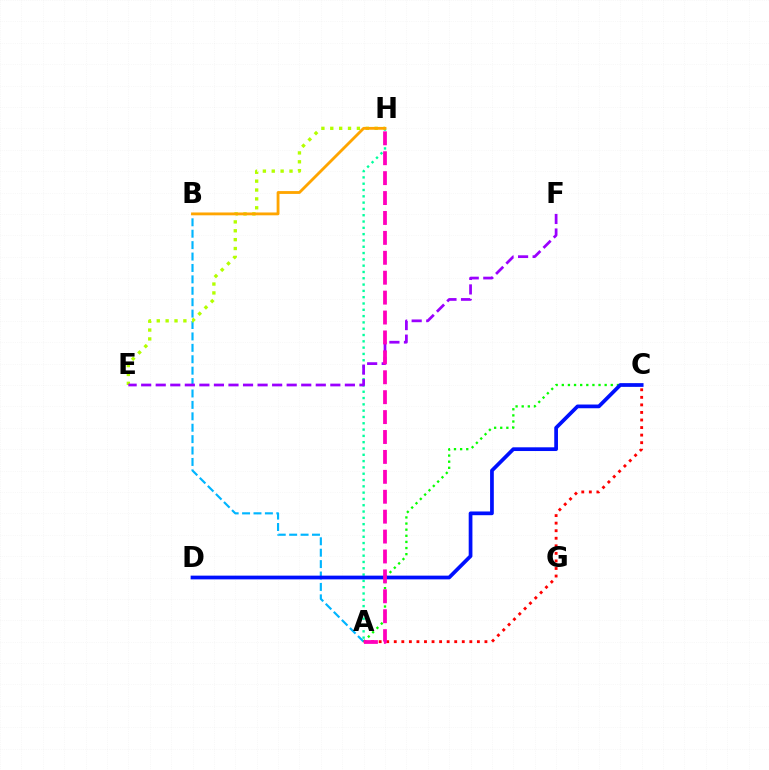{('A', 'C'): [{'color': '#08ff00', 'line_style': 'dotted', 'thickness': 1.66}, {'color': '#ff0000', 'line_style': 'dotted', 'thickness': 2.05}], ('A', 'H'): [{'color': '#00ff9d', 'line_style': 'dotted', 'thickness': 1.71}, {'color': '#ff00bd', 'line_style': 'dashed', 'thickness': 2.71}], ('A', 'B'): [{'color': '#00b5ff', 'line_style': 'dashed', 'thickness': 1.55}], ('E', 'H'): [{'color': '#b3ff00', 'line_style': 'dotted', 'thickness': 2.41}], ('E', 'F'): [{'color': '#9b00ff', 'line_style': 'dashed', 'thickness': 1.98}], ('C', 'D'): [{'color': '#0010ff', 'line_style': 'solid', 'thickness': 2.68}], ('B', 'H'): [{'color': '#ffa500', 'line_style': 'solid', 'thickness': 2.04}]}